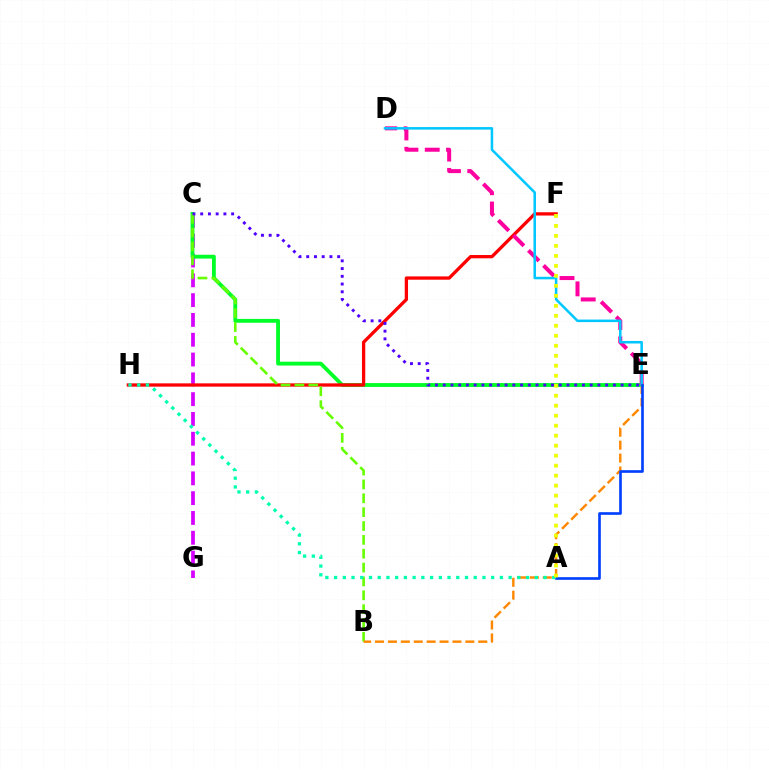{('C', 'G'): [{'color': '#d600ff', 'line_style': 'dashed', 'thickness': 2.69}], ('C', 'E'): [{'color': '#00ff27', 'line_style': 'solid', 'thickness': 2.76}, {'color': '#4f00ff', 'line_style': 'dotted', 'thickness': 2.1}], ('F', 'H'): [{'color': '#ff0000', 'line_style': 'solid', 'thickness': 2.37}], ('D', 'E'): [{'color': '#ff00a0', 'line_style': 'dashed', 'thickness': 2.89}, {'color': '#00c7ff', 'line_style': 'solid', 'thickness': 1.82}], ('B', 'C'): [{'color': '#66ff00', 'line_style': 'dashed', 'thickness': 1.88}], ('B', 'E'): [{'color': '#ff8800', 'line_style': 'dashed', 'thickness': 1.75}], ('A', 'E'): [{'color': '#003fff', 'line_style': 'solid', 'thickness': 1.91}], ('A', 'H'): [{'color': '#00ffaf', 'line_style': 'dotted', 'thickness': 2.37}], ('A', 'F'): [{'color': '#eeff00', 'line_style': 'dotted', 'thickness': 2.71}]}